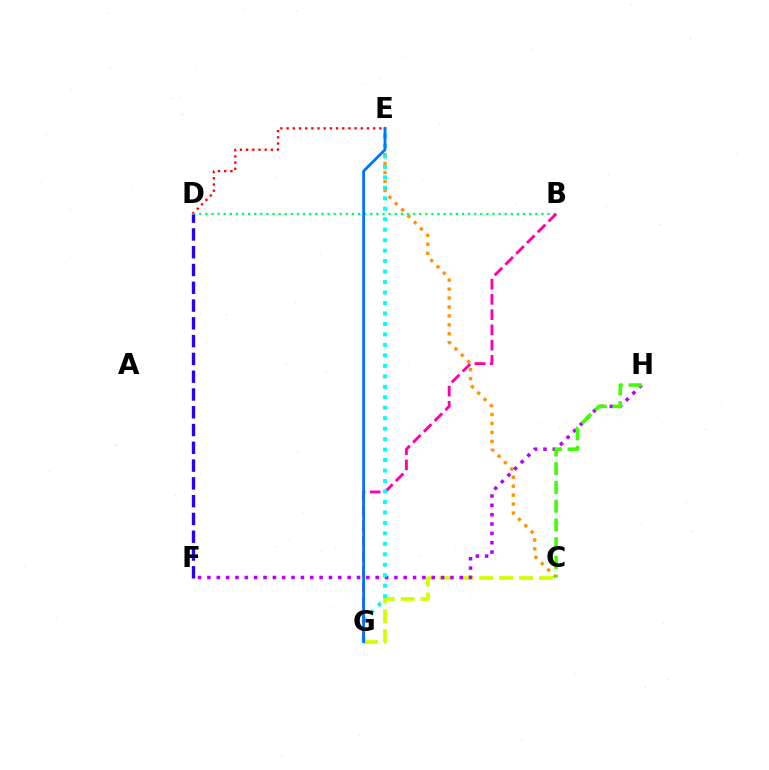{('D', 'E'): [{'color': '#ff0000', 'line_style': 'dotted', 'thickness': 1.68}], ('C', 'E'): [{'color': '#ff9400', 'line_style': 'dotted', 'thickness': 2.43}], ('C', 'G'): [{'color': '#d1ff00', 'line_style': 'dashed', 'thickness': 2.71}], ('B', 'D'): [{'color': '#00ff5c', 'line_style': 'dotted', 'thickness': 1.66}], ('F', 'H'): [{'color': '#b900ff', 'line_style': 'dotted', 'thickness': 2.54}], ('C', 'H'): [{'color': '#3dff00', 'line_style': 'dashed', 'thickness': 2.55}], ('B', 'G'): [{'color': '#ff00ac', 'line_style': 'dashed', 'thickness': 2.07}], ('E', 'G'): [{'color': '#00fff6', 'line_style': 'dotted', 'thickness': 2.84}, {'color': '#0074ff', 'line_style': 'solid', 'thickness': 2.01}], ('D', 'F'): [{'color': '#2500ff', 'line_style': 'dashed', 'thickness': 2.42}]}